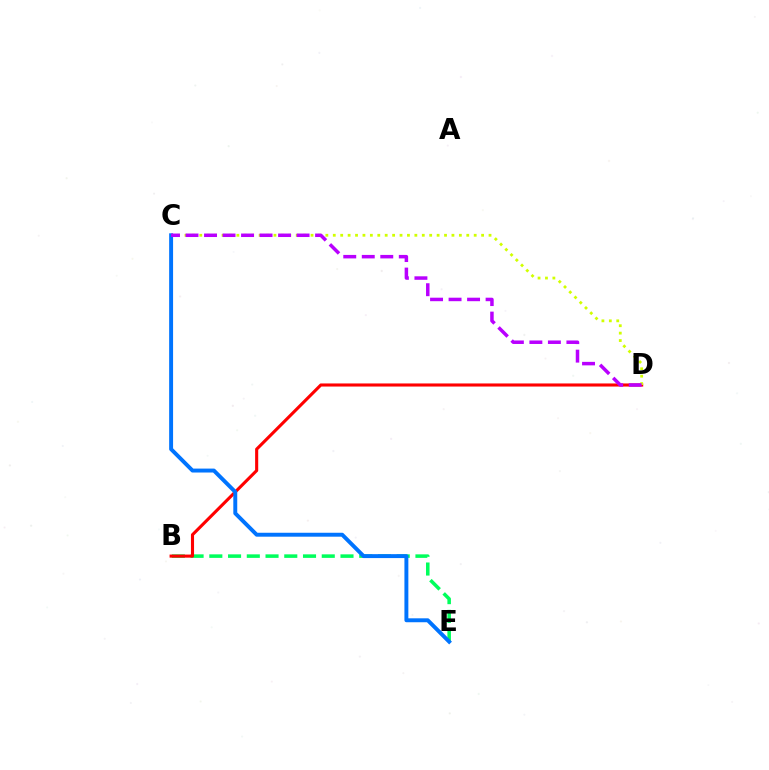{('B', 'E'): [{'color': '#00ff5c', 'line_style': 'dashed', 'thickness': 2.55}], ('B', 'D'): [{'color': '#ff0000', 'line_style': 'solid', 'thickness': 2.23}], ('C', 'D'): [{'color': '#d1ff00', 'line_style': 'dotted', 'thickness': 2.01}, {'color': '#b900ff', 'line_style': 'dashed', 'thickness': 2.51}], ('C', 'E'): [{'color': '#0074ff', 'line_style': 'solid', 'thickness': 2.83}]}